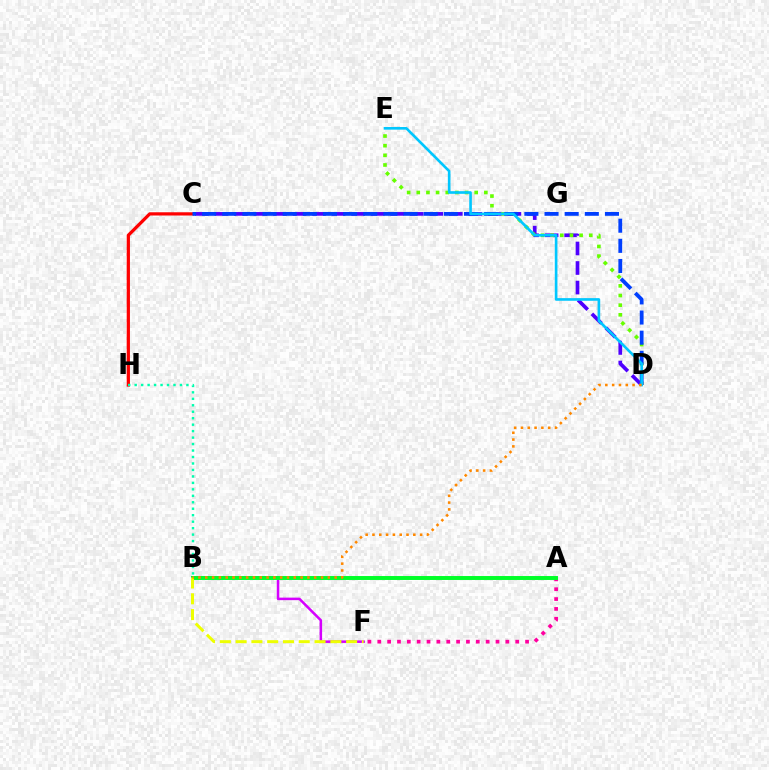{('C', 'D'): [{'color': '#4f00ff', 'line_style': 'dashed', 'thickness': 2.65}, {'color': '#003fff', 'line_style': 'dashed', 'thickness': 2.74}], ('B', 'F'): [{'color': '#d600ff', 'line_style': 'solid', 'thickness': 1.83}, {'color': '#eeff00', 'line_style': 'dashed', 'thickness': 2.14}], ('C', 'H'): [{'color': '#ff0000', 'line_style': 'solid', 'thickness': 2.33}], ('A', 'F'): [{'color': '#ff00a0', 'line_style': 'dotted', 'thickness': 2.68}], ('B', 'H'): [{'color': '#00ffaf', 'line_style': 'dotted', 'thickness': 1.76}], ('A', 'B'): [{'color': '#00ff27', 'line_style': 'solid', 'thickness': 2.83}], ('D', 'E'): [{'color': '#66ff00', 'line_style': 'dotted', 'thickness': 2.62}, {'color': '#00c7ff', 'line_style': 'solid', 'thickness': 1.9}], ('B', 'D'): [{'color': '#ff8800', 'line_style': 'dotted', 'thickness': 1.85}]}